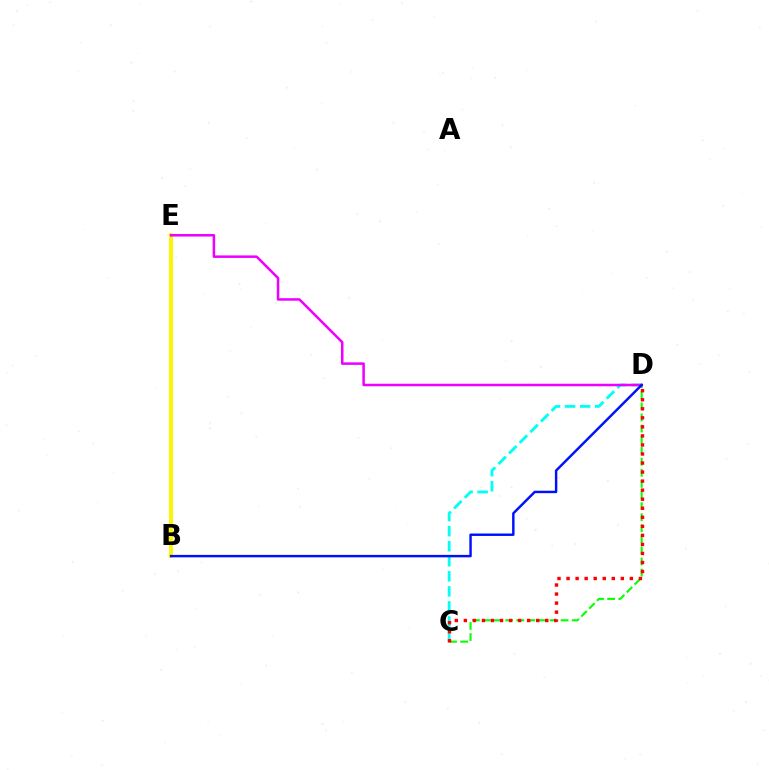{('C', 'D'): [{'color': '#08ff00', 'line_style': 'dashed', 'thickness': 1.51}, {'color': '#00fff6', 'line_style': 'dashed', 'thickness': 2.04}, {'color': '#ff0000', 'line_style': 'dotted', 'thickness': 2.46}], ('B', 'E'): [{'color': '#fcf500', 'line_style': 'solid', 'thickness': 2.82}], ('D', 'E'): [{'color': '#ee00ff', 'line_style': 'solid', 'thickness': 1.82}], ('B', 'D'): [{'color': '#0010ff', 'line_style': 'solid', 'thickness': 1.75}]}